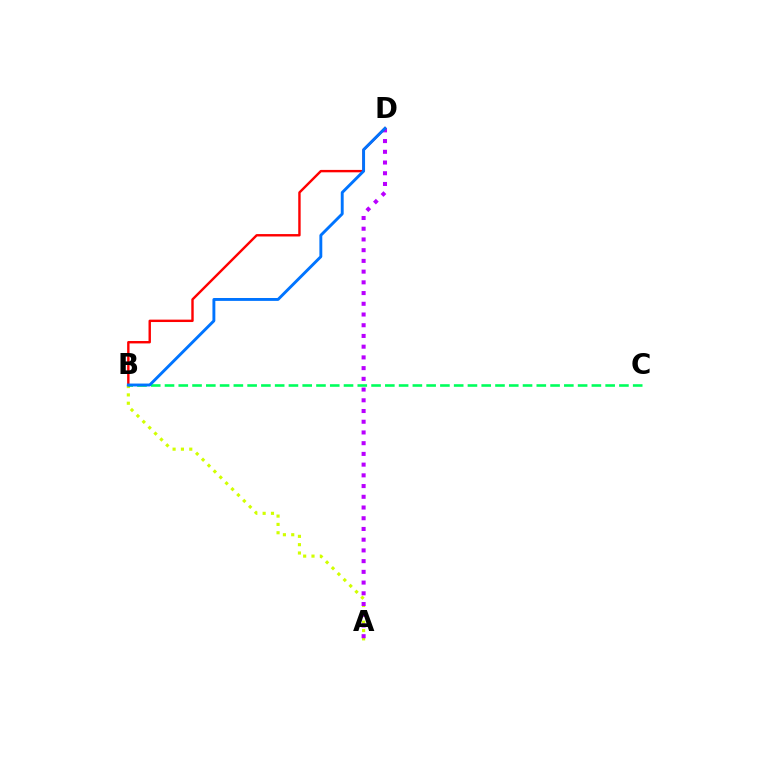{('A', 'B'): [{'color': '#d1ff00', 'line_style': 'dotted', 'thickness': 2.26}], ('A', 'D'): [{'color': '#b900ff', 'line_style': 'dotted', 'thickness': 2.91}], ('B', 'C'): [{'color': '#00ff5c', 'line_style': 'dashed', 'thickness': 1.87}], ('B', 'D'): [{'color': '#ff0000', 'line_style': 'solid', 'thickness': 1.73}, {'color': '#0074ff', 'line_style': 'solid', 'thickness': 2.08}]}